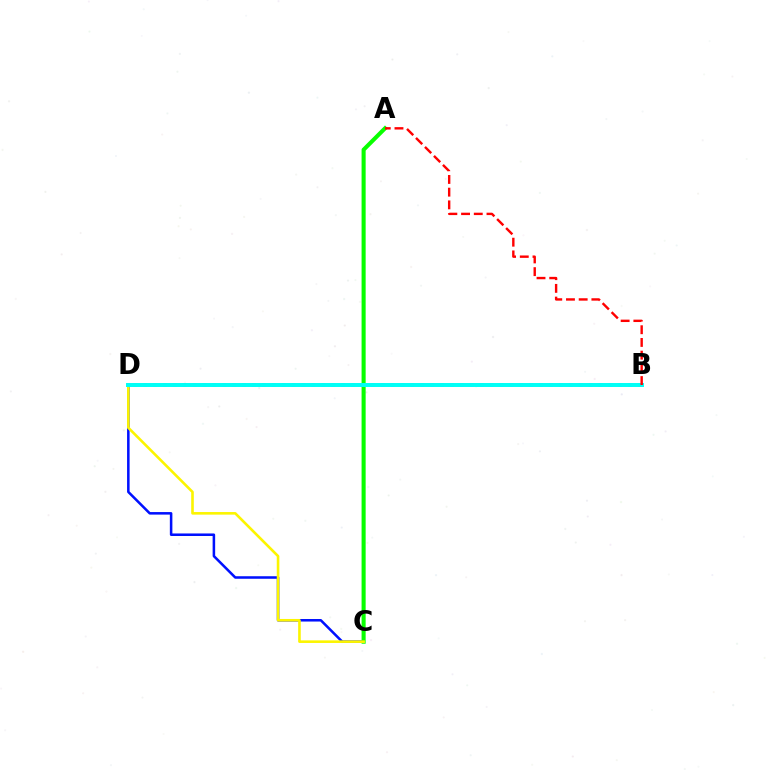{('C', 'D'): [{'color': '#0010ff', 'line_style': 'solid', 'thickness': 1.82}, {'color': '#fcf500', 'line_style': 'solid', 'thickness': 1.88}], ('A', 'C'): [{'color': '#08ff00', 'line_style': 'solid', 'thickness': 2.93}], ('B', 'D'): [{'color': '#ee00ff', 'line_style': 'dotted', 'thickness': 2.69}, {'color': '#00fff6', 'line_style': 'solid', 'thickness': 2.86}], ('A', 'B'): [{'color': '#ff0000', 'line_style': 'dashed', 'thickness': 1.73}]}